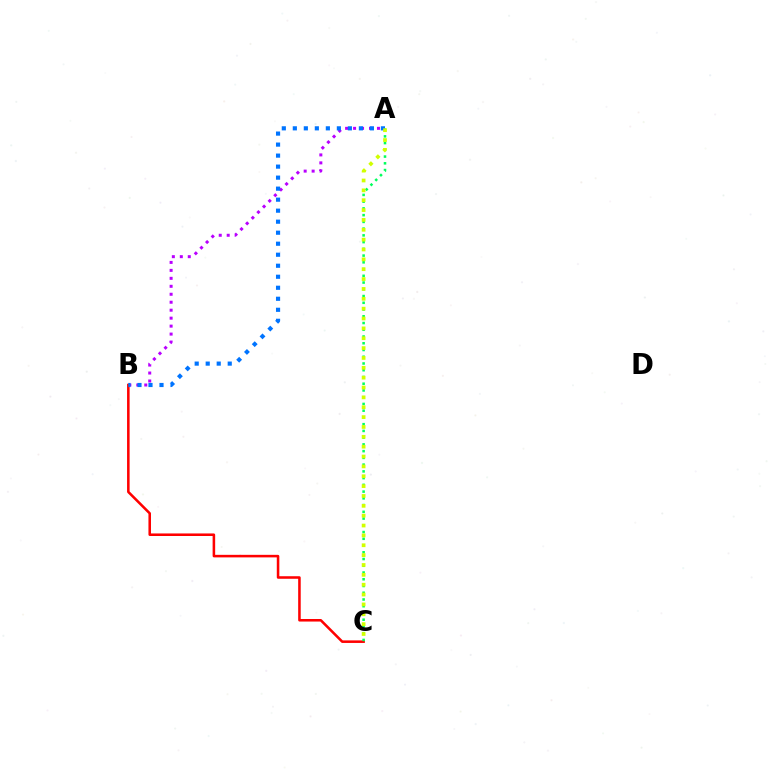{('A', 'B'): [{'color': '#b900ff', 'line_style': 'dotted', 'thickness': 2.16}, {'color': '#0074ff', 'line_style': 'dotted', 'thickness': 2.99}], ('B', 'C'): [{'color': '#ff0000', 'line_style': 'solid', 'thickness': 1.84}], ('A', 'C'): [{'color': '#00ff5c', 'line_style': 'dotted', 'thickness': 1.83}, {'color': '#d1ff00', 'line_style': 'dotted', 'thickness': 2.68}]}